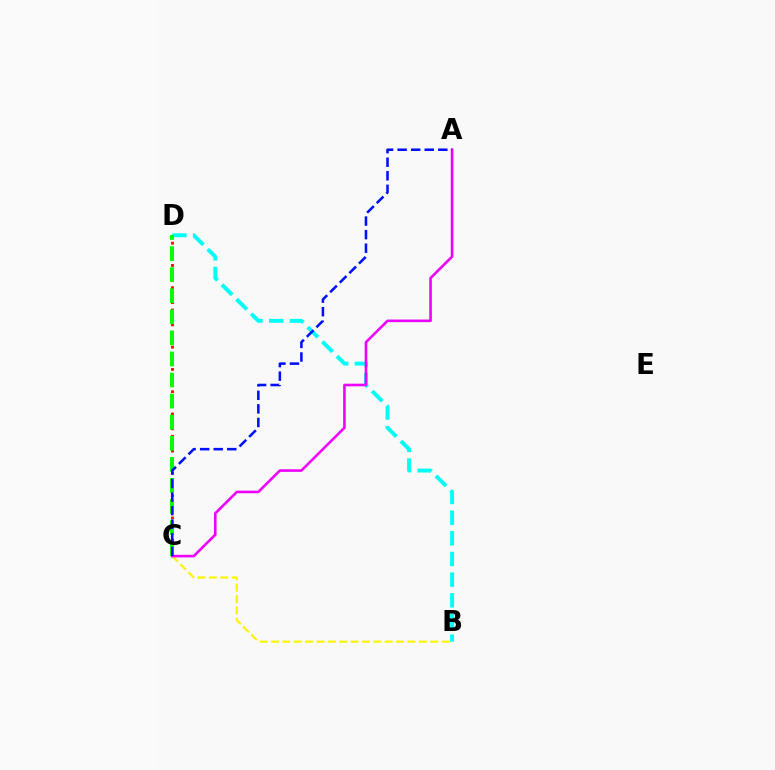{('B', 'D'): [{'color': '#00fff6', 'line_style': 'dashed', 'thickness': 2.81}], ('B', 'C'): [{'color': '#fcf500', 'line_style': 'dashed', 'thickness': 1.54}], ('C', 'D'): [{'color': '#ff0000', 'line_style': 'dotted', 'thickness': 2.02}, {'color': '#08ff00', 'line_style': 'dashed', 'thickness': 2.86}], ('A', 'C'): [{'color': '#ee00ff', 'line_style': 'solid', 'thickness': 1.87}, {'color': '#0010ff', 'line_style': 'dashed', 'thickness': 1.84}]}